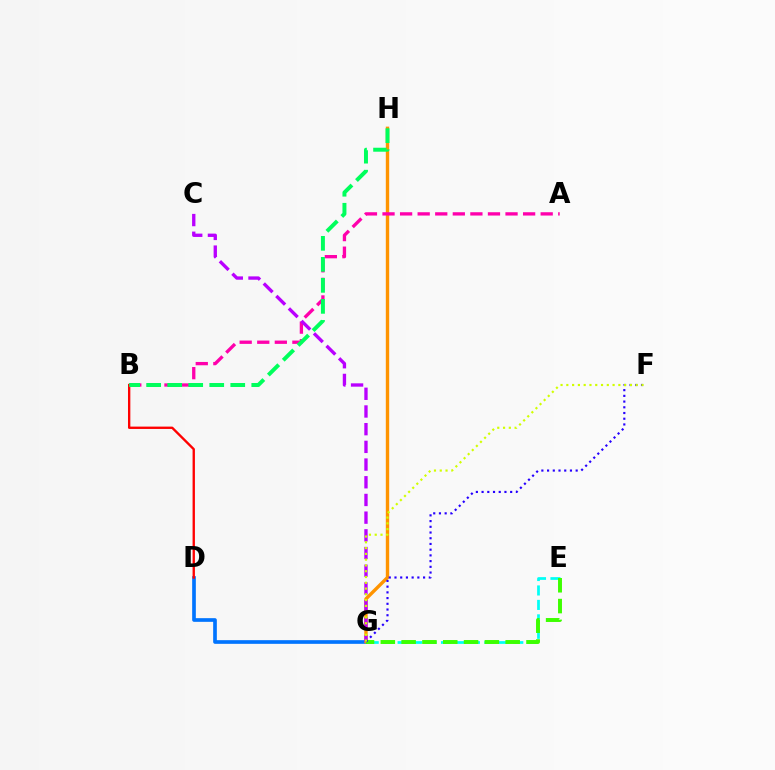{('D', 'G'): [{'color': '#0074ff', 'line_style': 'solid', 'thickness': 2.64}], ('G', 'H'): [{'color': '#ff9400', 'line_style': 'solid', 'thickness': 2.44}], ('B', 'D'): [{'color': '#ff0000', 'line_style': 'solid', 'thickness': 1.69}], ('E', 'G'): [{'color': '#00fff6', 'line_style': 'dashed', 'thickness': 1.96}, {'color': '#3dff00', 'line_style': 'dashed', 'thickness': 2.83}], ('A', 'B'): [{'color': '#ff00ac', 'line_style': 'dashed', 'thickness': 2.39}], ('C', 'G'): [{'color': '#b900ff', 'line_style': 'dashed', 'thickness': 2.4}], ('F', 'G'): [{'color': '#2500ff', 'line_style': 'dotted', 'thickness': 1.55}, {'color': '#d1ff00', 'line_style': 'dotted', 'thickness': 1.57}], ('B', 'H'): [{'color': '#00ff5c', 'line_style': 'dashed', 'thickness': 2.85}]}